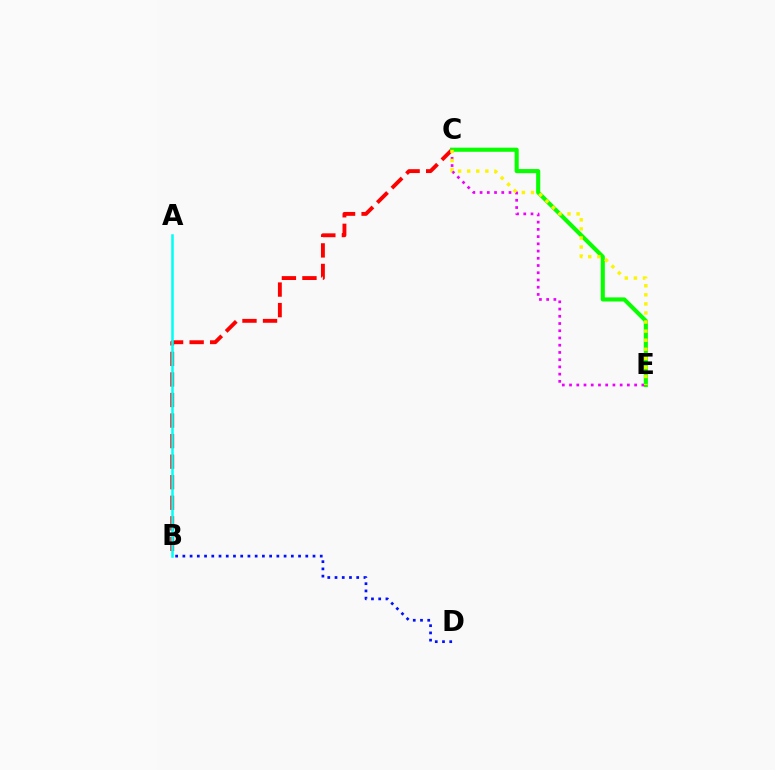{('B', 'C'): [{'color': '#ff0000', 'line_style': 'dashed', 'thickness': 2.79}], ('A', 'B'): [{'color': '#00fff6', 'line_style': 'solid', 'thickness': 1.82}], ('C', 'E'): [{'color': '#08ff00', 'line_style': 'solid', 'thickness': 2.96}, {'color': '#ee00ff', 'line_style': 'dotted', 'thickness': 1.96}, {'color': '#fcf500', 'line_style': 'dotted', 'thickness': 2.47}], ('B', 'D'): [{'color': '#0010ff', 'line_style': 'dotted', 'thickness': 1.96}]}